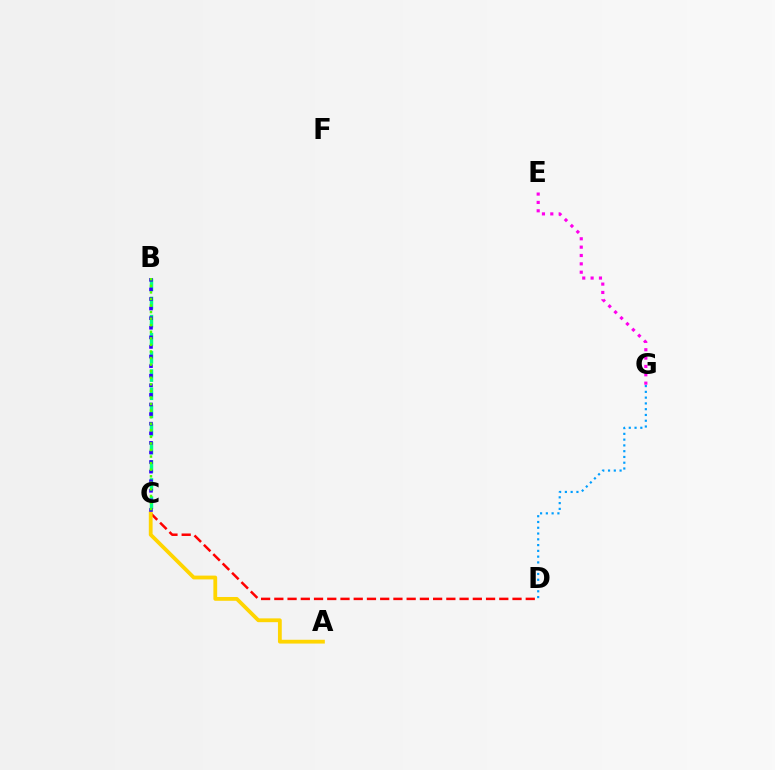{('C', 'D'): [{'color': '#ff0000', 'line_style': 'dashed', 'thickness': 1.8}], ('D', 'G'): [{'color': '#009eff', 'line_style': 'dotted', 'thickness': 1.57}], ('E', 'G'): [{'color': '#ff00ed', 'line_style': 'dotted', 'thickness': 2.27}], ('A', 'C'): [{'color': '#ffd500', 'line_style': 'solid', 'thickness': 2.73}], ('B', 'C'): [{'color': '#00ff86', 'line_style': 'dashed', 'thickness': 2.47}, {'color': '#3700ff', 'line_style': 'dotted', 'thickness': 2.61}, {'color': '#4fff00', 'line_style': 'dotted', 'thickness': 1.78}]}